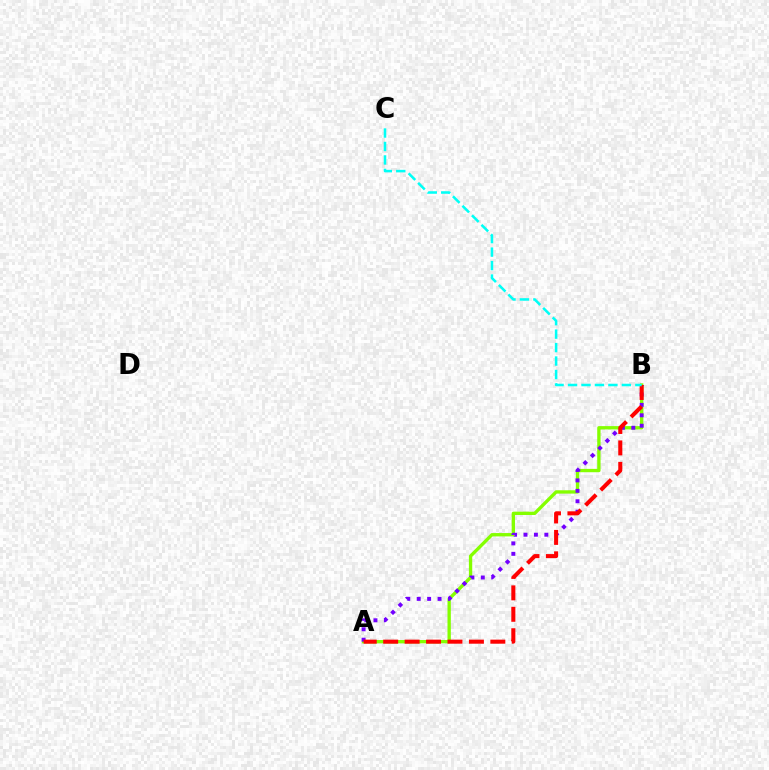{('A', 'B'): [{'color': '#84ff00', 'line_style': 'solid', 'thickness': 2.4}, {'color': '#7200ff', 'line_style': 'dotted', 'thickness': 2.83}, {'color': '#ff0000', 'line_style': 'dashed', 'thickness': 2.91}], ('B', 'C'): [{'color': '#00fff6', 'line_style': 'dashed', 'thickness': 1.83}]}